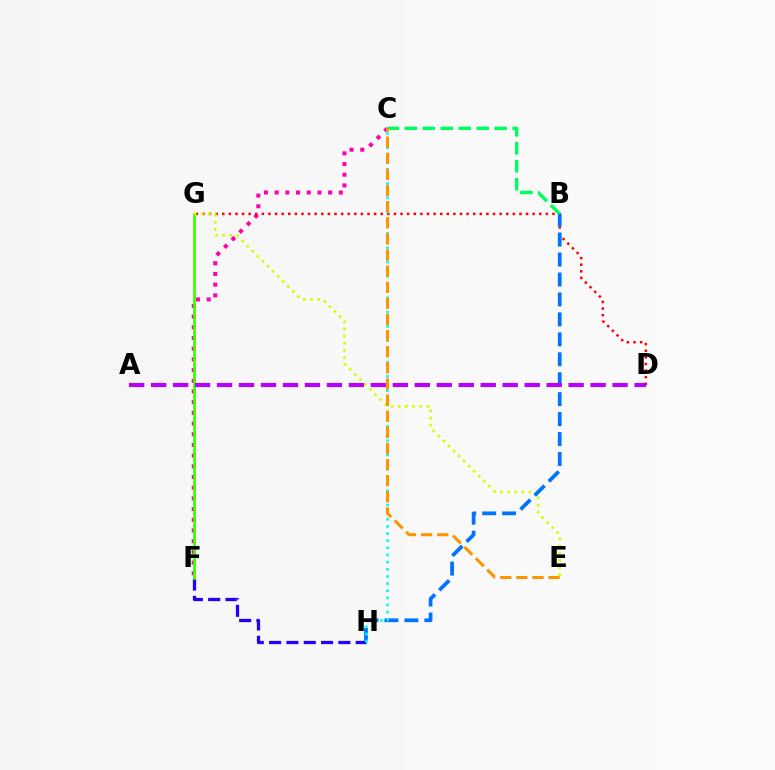{('C', 'F'): [{'color': '#ff00ac', 'line_style': 'dotted', 'thickness': 2.91}], ('F', 'H'): [{'color': '#2500ff', 'line_style': 'dashed', 'thickness': 2.35}], ('F', 'G'): [{'color': '#3dff00', 'line_style': 'solid', 'thickness': 1.98}], ('D', 'G'): [{'color': '#ff0000', 'line_style': 'dotted', 'thickness': 1.79}], ('B', 'C'): [{'color': '#00ff5c', 'line_style': 'dashed', 'thickness': 2.44}], ('E', 'G'): [{'color': '#d1ff00', 'line_style': 'dotted', 'thickness': 1.94}], ('B', 'H'): [{'color': '#0074ff', 'line_style': 'dashed', 'thickness': 2.71}], ('C', 'H'): [{'color': '#00fff6', 'line_style': 'dotted', 'thickness': 1.94}], ('A', 'D'): [{'color': '#b900ff', 'line_style': 'dashed', 'thickness': 2.99}], ('C', 'E'): [{'color': '#ff9400', 'line_style': 'dashed', 'thickness': 2.19}]}